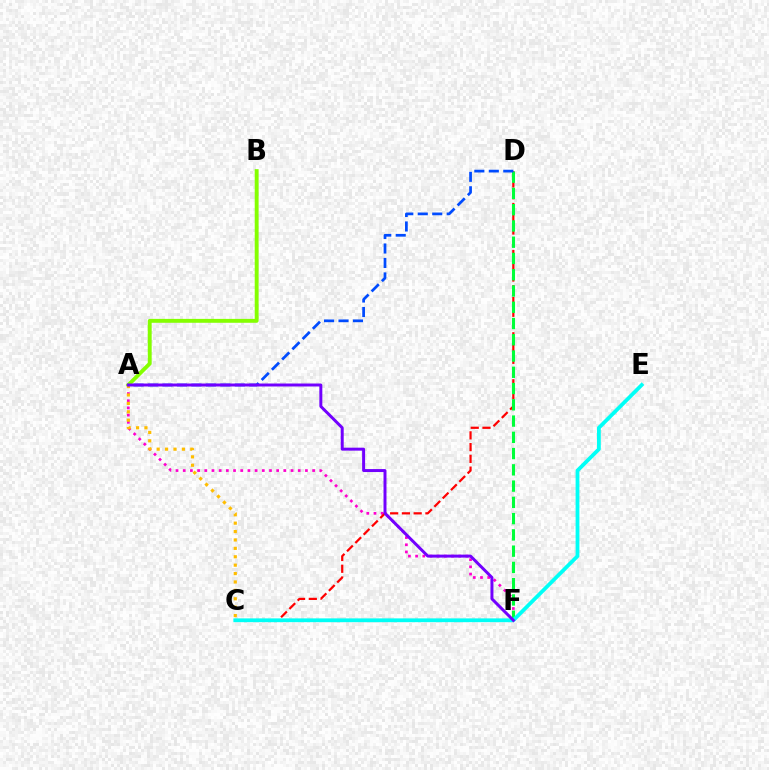{('A', 'F'): [{'color': '#ff00cf', 'line_style': 'dotted', 'thickness': 1.95}, {'color': '#7200ff', 'line_style': 'solid', 'thickness': 2.14}], ('A', 'B'): [{'color': '#84ff00', 'line_style': 'solid', 'thickness': 2.8}], ('C', 'D'): [{'color': '#ff0000', 'line_style': 'dashed', 'thickness': 1.6}], ('A', 'C'): [{'color': '#ffbd00', 'line_style': 'dotted', 'thickness': 2.28}], ('D', 'F'): [{'color': '#00ff39', 'line_style': 'dashed', 'thickness': 2.21}], ('A', 'D'): [{'color': '#004bff', 'line_style': 'dashed', 'thickness': 1.97}], ('C', 'E'): [{'color': '#00fff6', 'line_style': 'solid', 'thickness': 2.73}]}